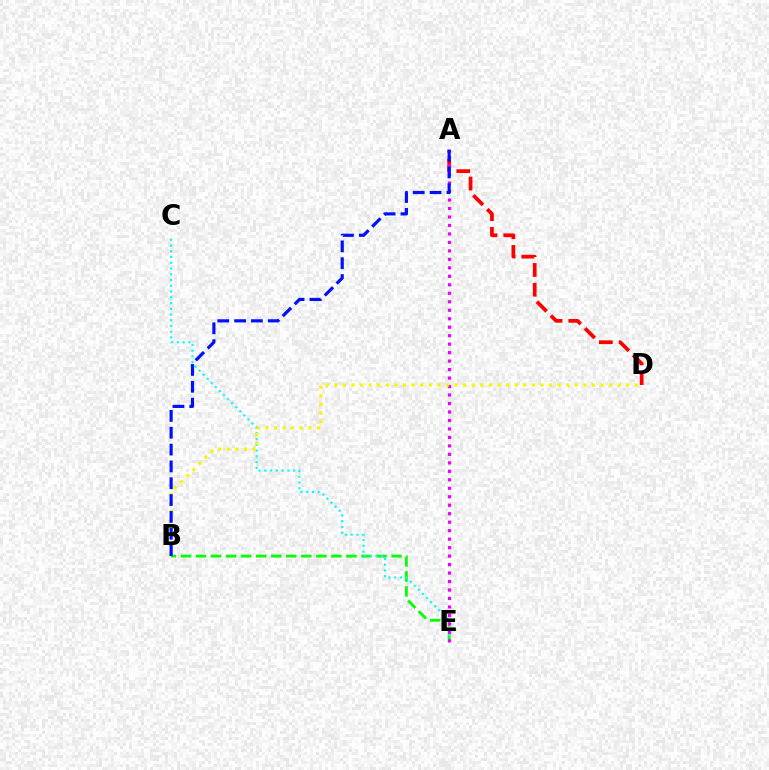{('B', 'E'): [{'color': '#08ff00', 'line_style': 'dashed', 'thickness': 2.04}], ('A', 'D'): [{'color': '#ff0000', 'line_style': 'dashed', 'thickness': 2.68}], ('C', 'E'): [{'color': '#00fff6', 'line_style': 'dotted', 'thickness': 1.56}], ('A', 'E'): [{'color': '#ee00ff', 'line_style': 'dotted', 'thickness': 2.3}], ('B', 'D'): [{'color': '#fcf500', 'line_style': 'dotted', 'thickness': 2.33}], ('A', 'B'): [{'color': '#0010ff', 'line_style': 'dashed', 'thickness': 2.29}]}